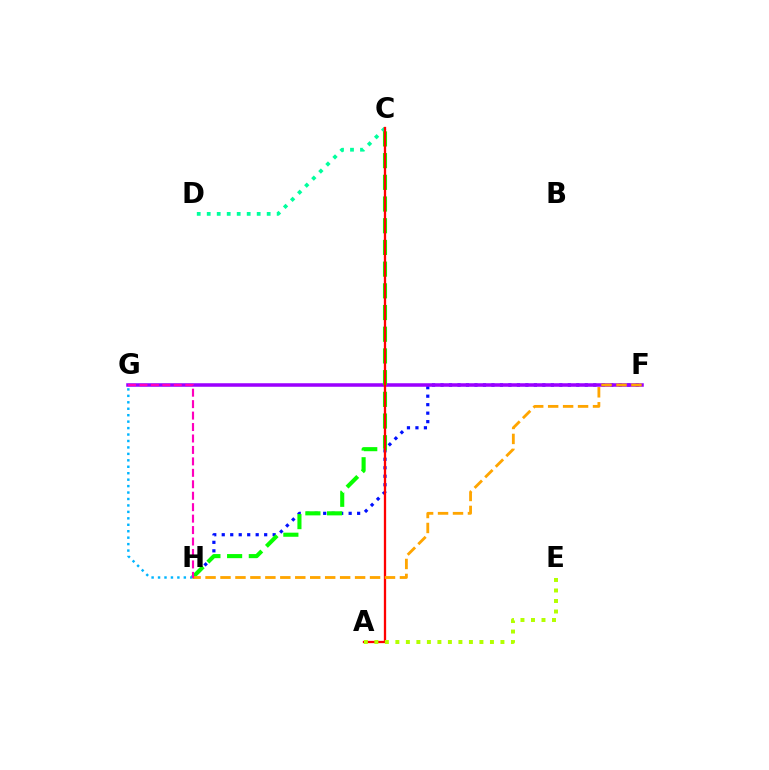{('C', 'D'): [{'color': '#00ff9d', 'line_style': 'dotted', 'thickness': 2.71}], ('F', 'H'): [{'color': '#0010ff', 'line_style': 'dotted', 'thickness': 2.31}, {'color': '#ffa500', 'line_style': 'dashed', 'thickness': 2.03}], ('F', 'G'): [{'color': '#9b00ff', 'line_style': 'solid', 'thickness': 2.54}], ('C', 'H'): [{'color': '#08ff00', 'line_style': 'dashed', 'thickness': 2.95}], ('A', 'C'): [{'color': '#ff0000', 'line_style': 'solid', 'thickness': 1.66}], ('G', 'H'): [{'color': '#00b5ff', 'line_style': 'dotted', 'thickness': 1.75}, {'color': '#ff00bd', 'line_style': 'dashed', 'thickness': 1.56}], ('A', 'E'): [{'color': '#b3ff00', 'line_style': 'dotted', 'thickness': 2.85}]}